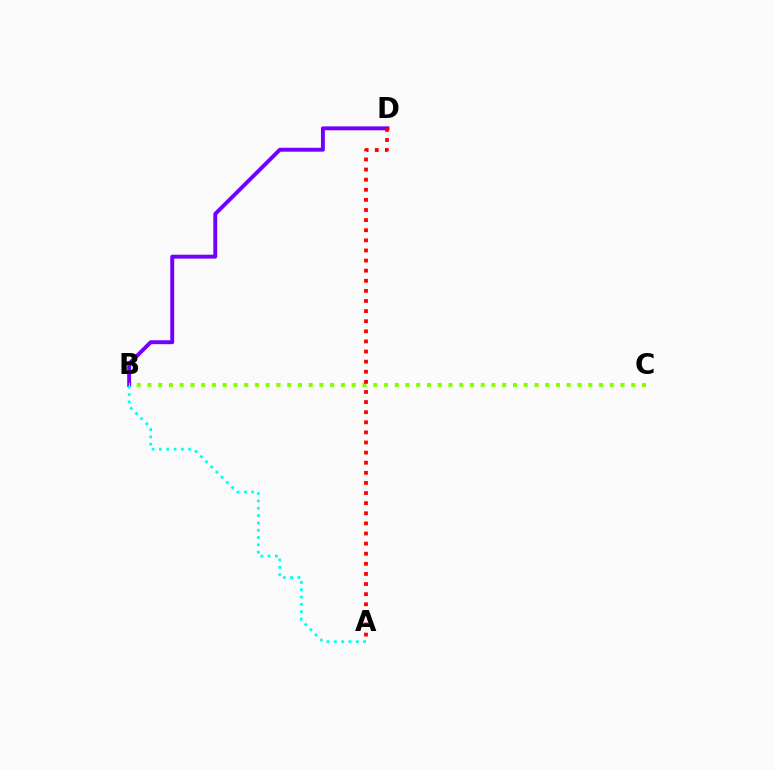{('B', 'D'): [{'color': '#7200ff', 'line_style': 'solid', 'thickness': 2.82}], ('A', 'B'): [{'color': '#00fff6', 'line_style': 'dotted', 'thickness': 1.99}], ('B', 'C'): [{'color': '#84ff00', 'line_style': 'dotted', 'thickness': 2.92}], ('A', 'D'): [{'color': '#ff0000', 'line_style': 'dotted', 'thickness': 2.75}]}